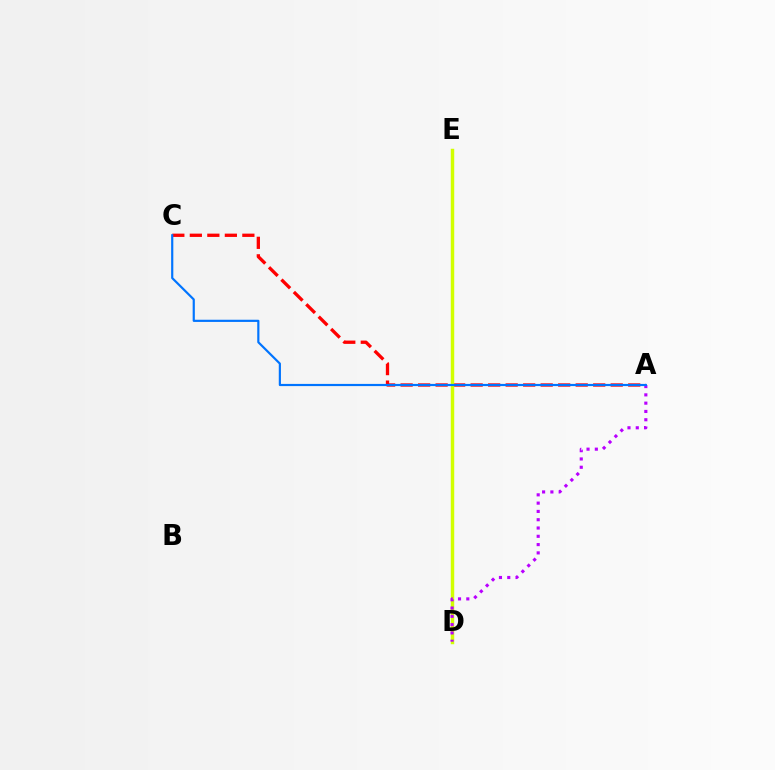{('D', 'E'): [{'color': '#00ff5c', 'line_style': 'solid', 'thickness': 2.0}, {'color': '#d1ff00', 'line_style': 'solid', 'thickness': 2.48}], ('A', 'C'): [{'color': '#ff0000', 'line_style': 'dashed', 'thickness': 2.38}, {'color': '#0074ff', 'line_style': 'solid', 'thickness': 1.57}], ('A', 'D'): [{'color': '#b900ff', 'line_style': 'dotted', 'thickness': 2.25}]}